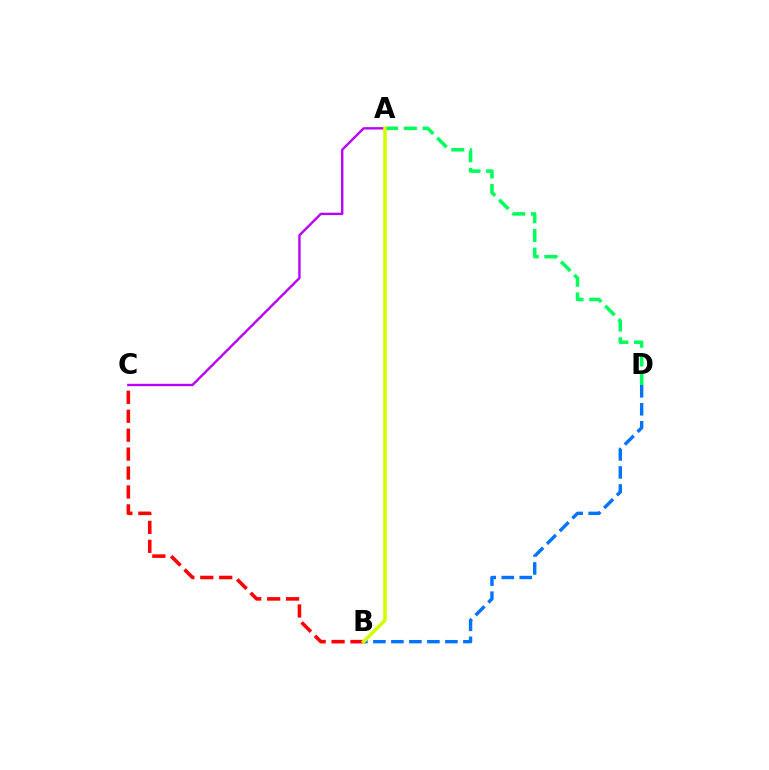{('A', 'C'): [{'color': '#b900ff', 'line_style': 'solid', 'thickness': 1.71}], ('A', 'D'): [{'color': '#00ff5c', 'line_style': 'dashed', 'thickness': 2.55}], ('B', 'C'): [{'color': '#ff0000', 'line_style': 'dashed', 'thickness': 2.57}], ('B', 'D'): [{'color': '#0074ff', 'line_style': 'dashed', 'thickness': 2.45}], ('A', 'B'): [{'color': '#d1ff00', 'line_style': 'solid', 'thickness': 2.58}]}